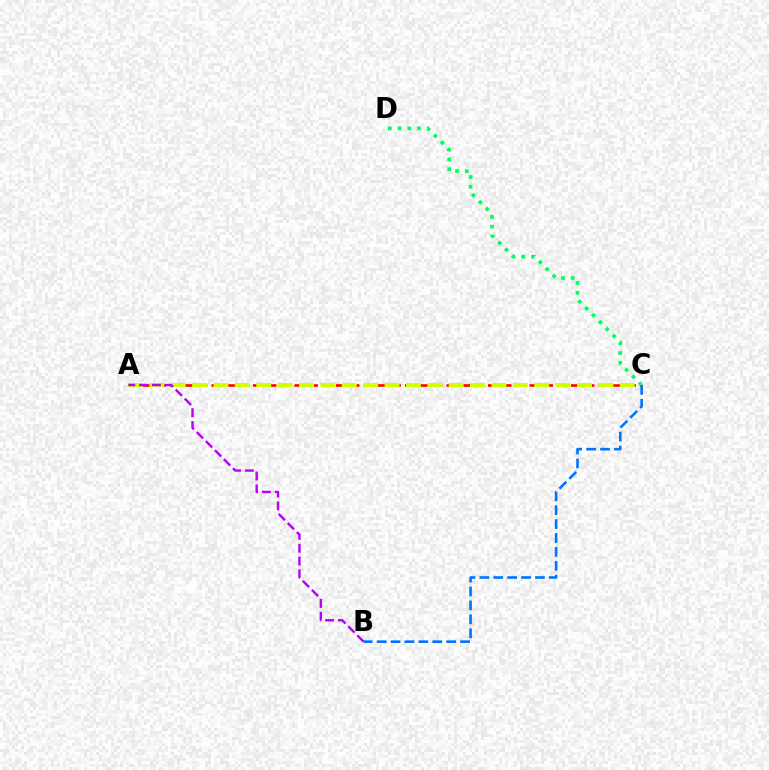{('A', 'C'): [{'color': '#ff0000', 'line_style': 'dashed', 'thickness': 1.88}, {'color': '#d1ff00', 'line_style': 'dashed', 'thickness': 2.9}], ('C', 'D'): [{'color': '#00ff5c', 'line_style': 'dotted', 'thickness': 2.65}], ('B', 'C'): [{'color': '#0074ff', 'line_style': 'dashed', 'thickness': 1.89}], ('A', 'B'): [{'color': '#b900ff', 'line_style': 'dashed', 'thickness': 1.74}]}